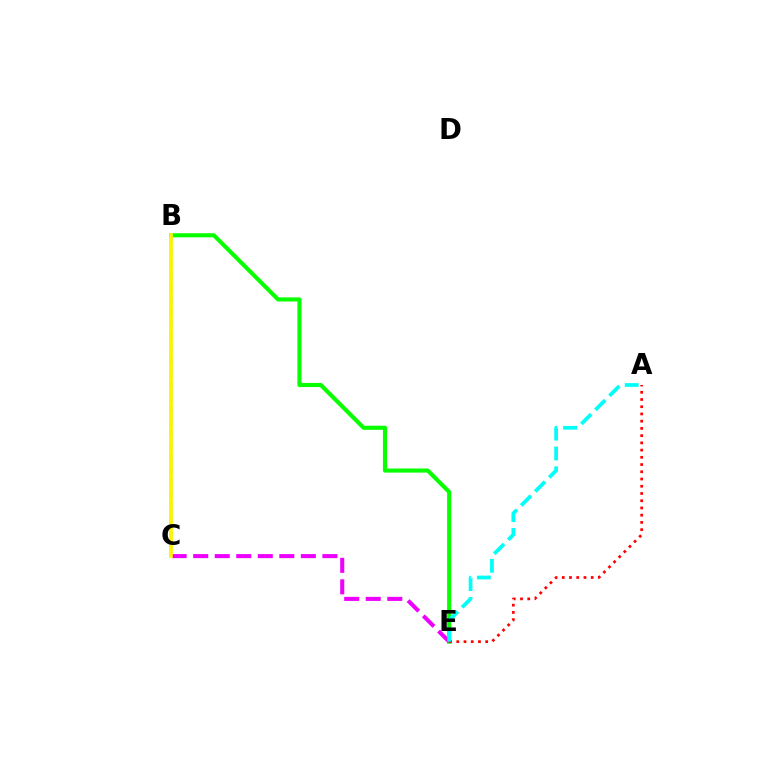{('B', 'E'): [{'color': '#08ff00', 'line_style': 'solid', 'thickness': 2.96}], ('C', 'E'): [{'color': '#ee00ff', 'line_style': 'dashed', 'thickness': 2.93}], ('B', 'C'): [{'color': '#0010ff', 'line_style': 'dashed', 'thickness': 1.65}, {'color': '#fcf500', 'line_style': 'solid', 'thickness': 2.67}], ('A', 'E'): [{'color': '#ff0000', 'line_style': 'dotted', 'thickness': 1.96}, {'color': '#00fff6', 'line_style': 'dashed', 'thickness': 2.7}]}